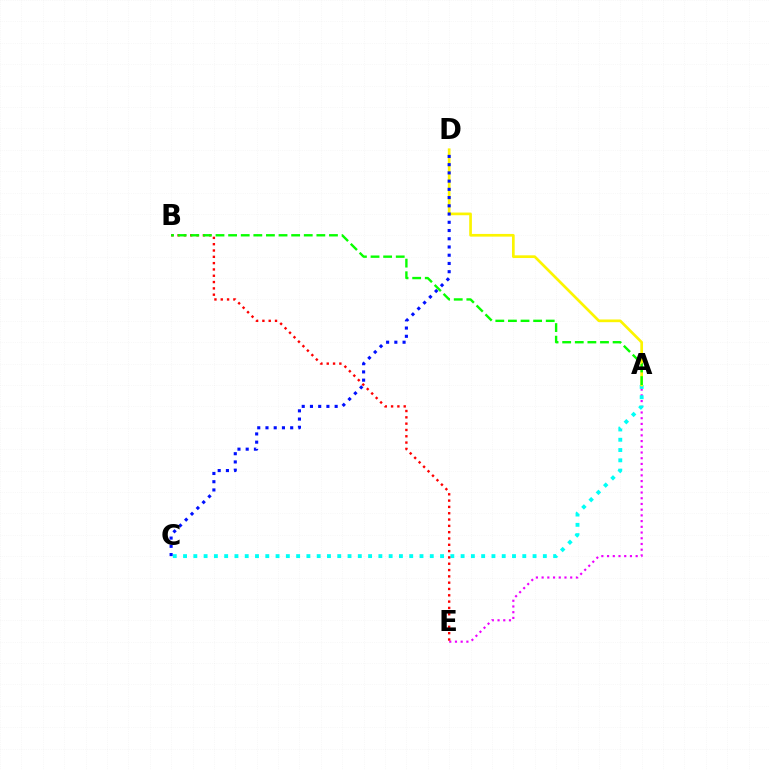{('A', 'E'): [{'color': '#ee00ff', 'line_style': 'dotted', 'thickness': 1.55}], ('A', 'C'): [{'color': '#00fff6', 'line_style': 'dotted', 'thickness': 2.79}], ('A', 'D'): [{'color': '#fcf500', 'line_style': 'solid', 'thickness': 1.94}], ('B', 'E'): [{'color': '#ff0000', 'line_style': 'dotted', 'thickness': 1.72}], ('C', 'D'): [{'color': '#0010ff', 'line_style': 'dotted', 'thickness': 2.24}], ('A', 'B'): [{'color': '#08ff00', 'line_style': 'dashed', 'thickness': 1.71}]}